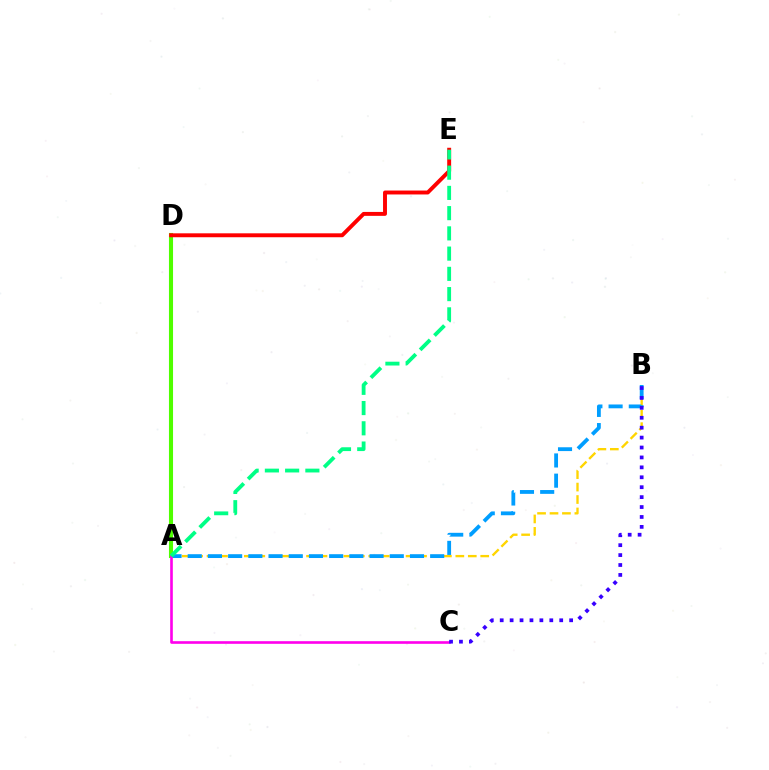{('A', 'B'): [{'color': '#ffd500', 'line_style': 'dashed', 'thickness': 1.69}, {'color': '#009eff', 'line_style': 'dashed', 'thickness': 2.74}], ('A', 'D'): [{'color': '#4fff00', 'line_style': 'solid', 'thickness': 2.94}], ('A', 'C'): [{'color': '#ff00ed', 'line_style': 'solid', 'thickness': 1.89}], ('B', 'C'): [{'color': '#3700ff', 'line_style': 'dotted', 'thickness': 2.7}], ('D', 'E'): [{'color': '#ff0000', 'line_style': 'solid', 'thickness': 2.82}], ('A', 'E'): [{'color': '#00ff86', 'line_style': 'dashed', 'thickness': 2.75}]}